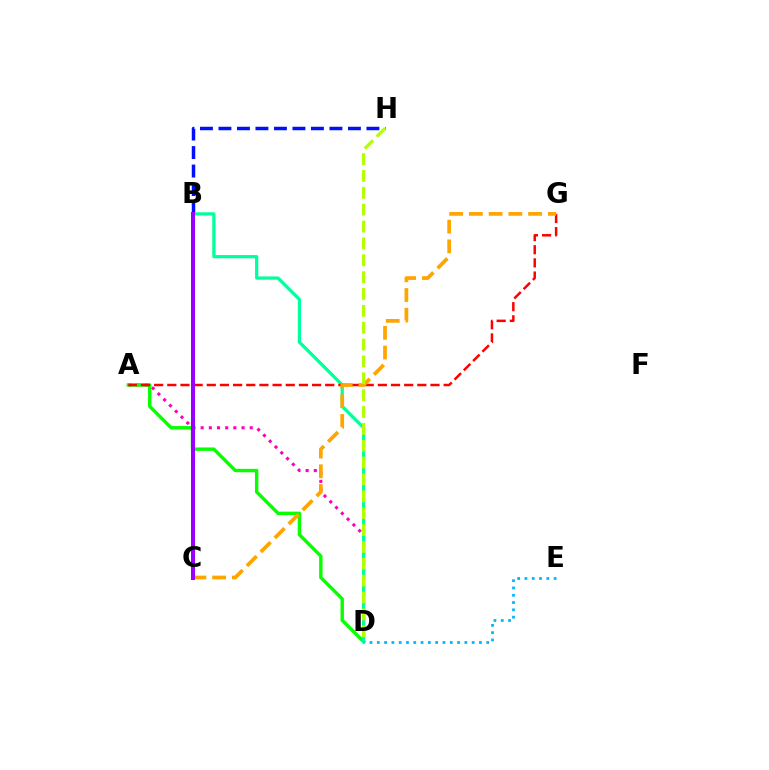{('B', 'H'): [{'color': '#0010ff', 'line_style': 'dashed', 'thickness': 2.51}], ('A', 'D'): [{'color': '#ff00bd', 'line_style': 'dotted', 'thickness': 2.22}, {'color': '#08ff00', 'line_style': 'solid', 'thickness': 2.46}], ('B', 'D'): [{'color': '#00ff9d', 'line_style': 'solid', 'thickness': 2.32}], ('A', 'G'): [{'color': '#ff0000', 'line_style': 'dashed', 'thickness': 1.79}], ('C', 'G'): [{'color': '#ffa500', 'line_style': 'dashed', 'thickness': 2.68}], ('D', 'H'): [{'color': '#b3ff00', 'line_style': 'dashed', 'thickness': 2.29}], ('D', 'E'): [{'color': '#00b5ff', 'line_style': 'dotted', 'thickness': 1.98}], ('B', 'C'): [{'color': '#9b00ff', 'line_style': 'solid', 'thickness': 2.88}]}